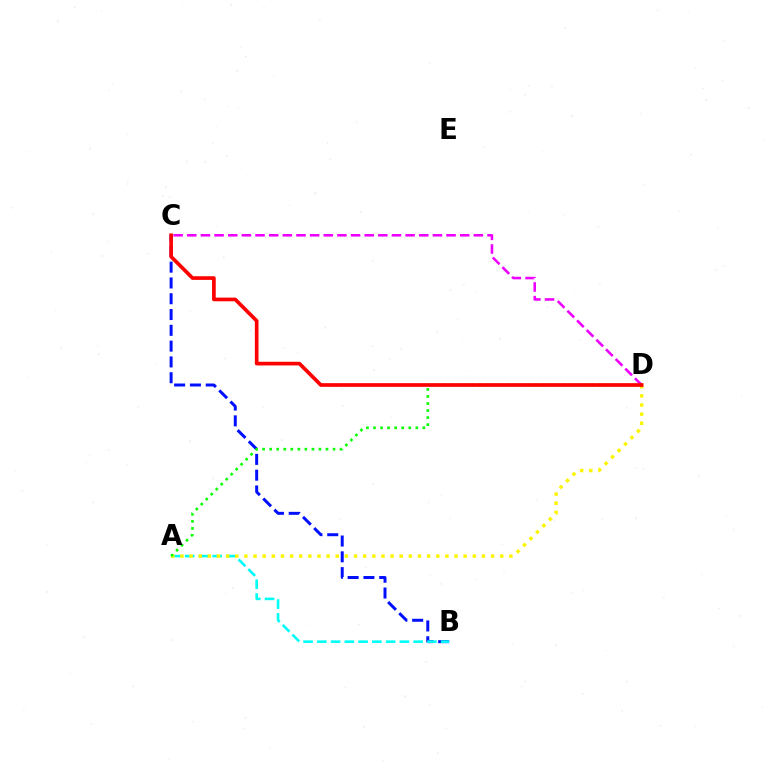{('B', 'C'): [{'color': '#0010ff', 'line_style': 'dashed', 'thickness': 2.15}], ('A', 'B'): [{'color': '#00fff6', 'line_style': 'dashed', 'thickness': 1.87}], ('C', 'D'): [{'color': '#ee00ff', 'line_style': 'dashed', 'thickness': 1.85}, {'color': '#ff0000', 'line_style': 'solid', 'thickness': 2.64}], ('A', 'D'): [{'color': '#fcf500', 'line_style': 'dotted', 'thickness': 2.48}, {'color': '#08ff00', 'line_style': 'dotted', 'thickness': 1.91}]}